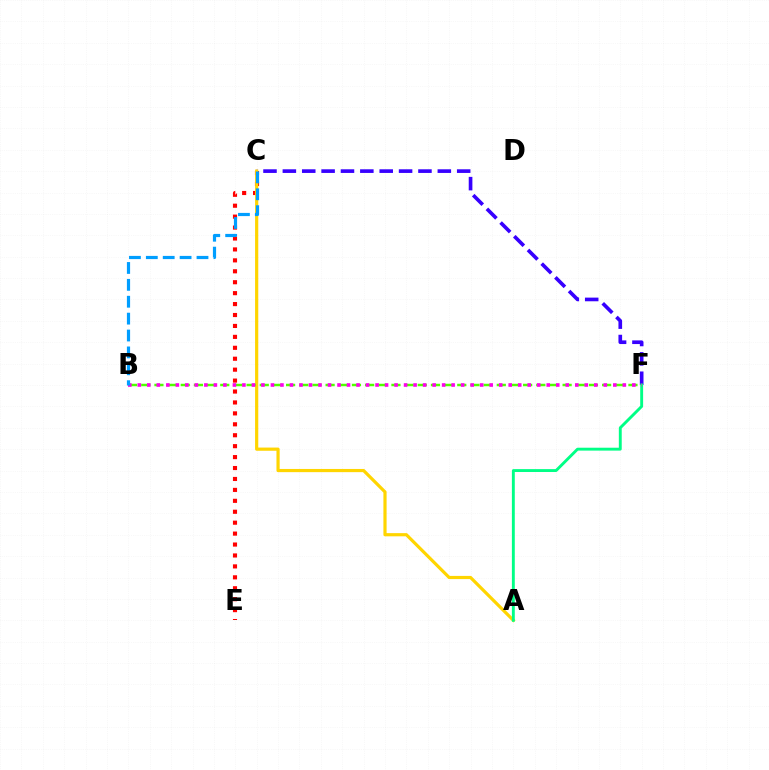{('C', 'F'): [{'color': '#3700ff', 'line_style': 'dashed', 'thickness': 2.63}], ('C', 'E'): [{'color': '#ff0000', 'line_style': 'dotted', 'thickness': 2.97}], ('A', 'C'): [{'color': '#ffd500', 'line_style': 'solid', 'thickness': 2.3}], ('A', 'F'): [{'color': '#00ff86', 'line_style': 'solid', 'thickness': 2.08}], ('B', 'F'): [{'color': '#4fff00', 'line_style': 'dashed', 'thickness': 1.79}, {'color': '#ff00ed', 'line_style': 'dotted', 'thickness': 2.58}], ('B', 'C'): [{'color': '#009eff', 'line_style': 'dashed', 'thickness': 2.29}]}